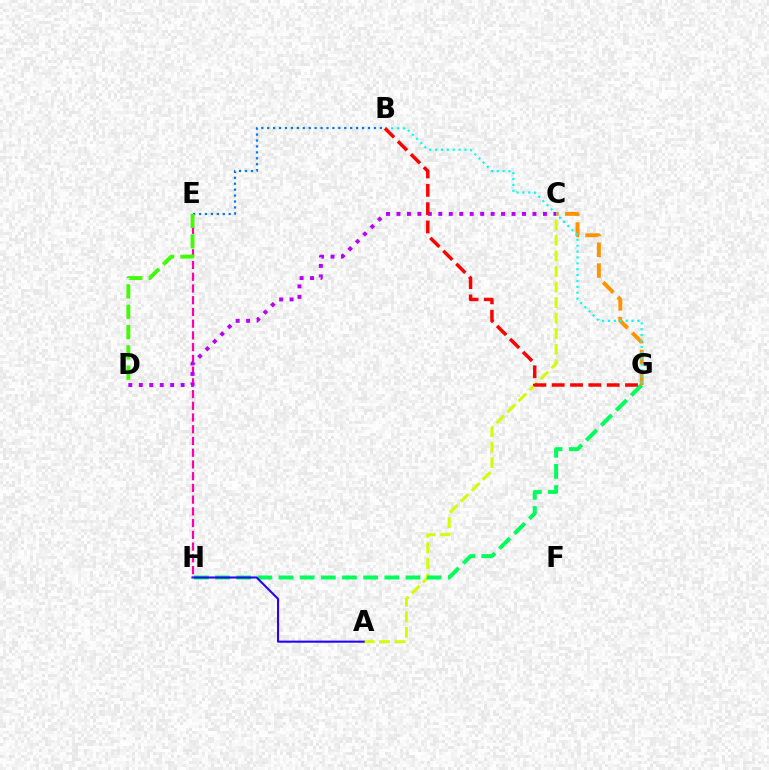{('A', 'C'): [{'color': '#d1ff00', 'line_style': 'dashed', 'thickness': 2.11}], ('G', 'H'): [{'color': '#00ff5c', 'line_style': 'dashed', 'thickness': 2.88}], ('B', 'E'): [{'color': '#0074ff', 'line_style': 'dotted', 'thickness': 1.61}], ('C', 'G'): [{'color': '#ff9400', 'line_style': 'dashed', 'thickness': 2.83}], ('A', 'H'): [{'color': '#2500ff', 'line_style': 'solid', 'thickness': 1.5}], ('B', 'G'): [{'color': '#00fff6', 'line_style': 'dotted', 'thickness': 1.6}, {'color': '#ff0000', 'line_style': 'dashed', 'thickness': 2.49}], ('E', 'H'): [{'color': '#ff00ac', 'line_style': 'dashed', 'thickness': 1.59}], ('C', 'D'): [{'color': '#b900ff', 'line_style': 'dotted', 'thickness': 2.84}], ('D', 'E'): [{'color': '#3dff00', 'line_style': 'dashed', 'thickness': 2.76}]}